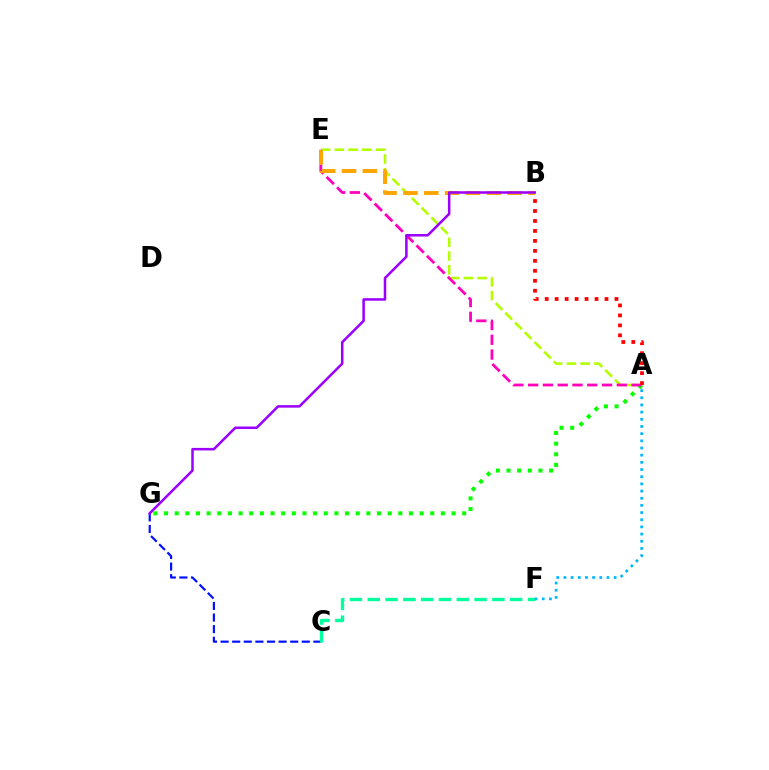{('A', 'E'): [{'color': '#b3ff00', 'line_style': 'dashed', 'thickness': 1.87}, {'color': '#ff00bd', 'line_style': 'dashed', 'thickness': 2.01}], ('C', 'G'): [{'color': '#0010ff', 'line_style': 'dashed', 'thickness': 1.58}], ('A', 'G'): [{'color': '#08ff00', 'line_style': 'dotted', 'thickness': 2.89}], ('C', 'F'): [{'color': '#00ff9d', 'line_style': 'dashed', 'thickness': 2.42}], ('A', 'B'): [{'color': '#ff0000', 'line_style': 'dotted', 'thickness': 2.71}], ('B', 'E'): [{'color': '#ffa500', 'line_style': 'dashed', 'thickness': 2.83}], ('A', 'F'): [{'color': '#00b5ff', 'line_style': 'dotted', 'thickness': 1.95}], ('B', 'G'): [{'color': '#9b00ff', 'line_style': 'solid', 'thickness': 1.82}]}